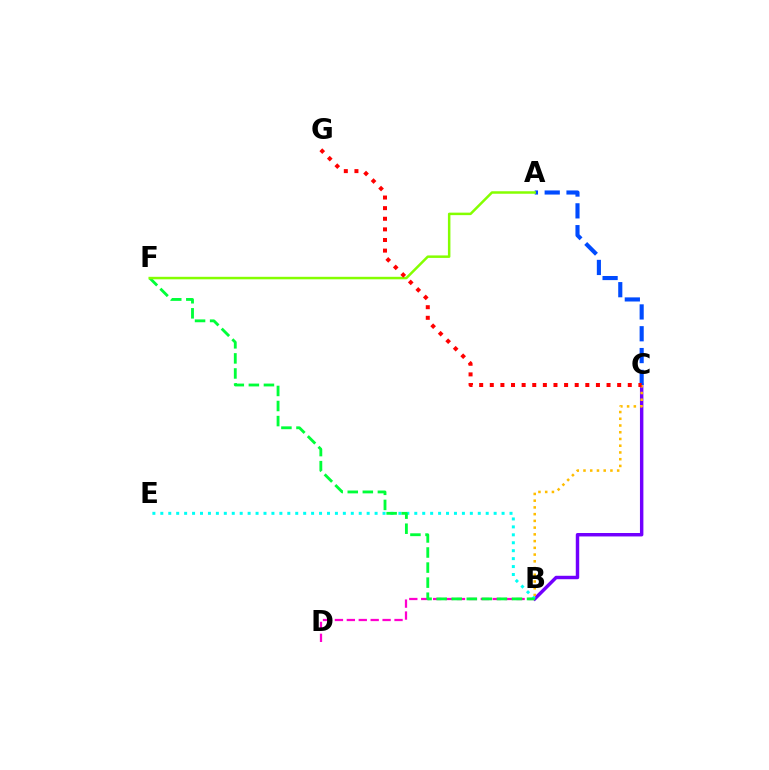{('B', 'C'): [{'color': '#7200ff', 'line_style': 'solid', 'thickness': 2.48}, {'color': '#ffbd00', 'line_style': 'dotted', 'thickness': 1.83}], ('B', 'D'): [{'color': '#ff00cf', 'line_style': 'dashed', 'thickness': 1.62}], ('B', 'E'): [{'color': '#00fff6', 'line_style': 'dotted', 'thickness': 2.16}], ('A', 'C'): [{'color': '#004bff', 'line_style': 'dashed', 'thickness': 2.96}], ('B', 'F'): [{'color': '#00ff39', 'line_style': 'dashed', 'thickness': 2.05}], ('A', 'F'): [{'color': '#84ff00', 'line_style': 'solid', 'thickness': 1.8}], ('C', 'G'): [{'color': '#ff0000', 'line_style': 'dotted', 'thickness': 2.88}]}